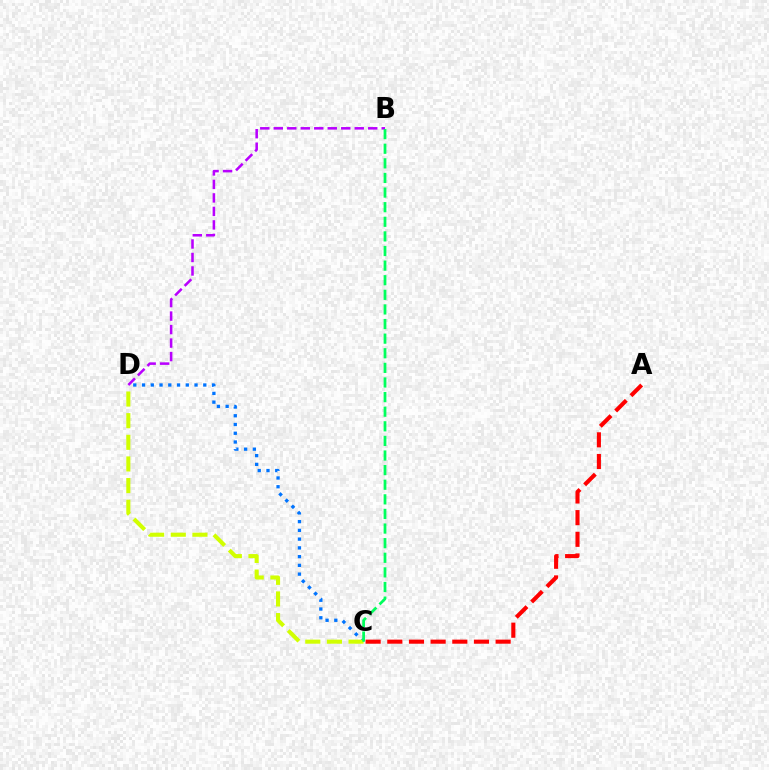{('B', 'D'): [{'color': '#b900ff', 'line_style': 'dashed', 'thickness': 1.83}], ('C', 'D'): [{'color': '#0074ff', 'line_style': 'dotted', 'thickness': 2.38}, {'color': '#d1ff00', 'line_style': 'dashed', 'thickness': 2.94}], ('B', 'C'): [{'color': '#00ff5c', 'line_style': 'dashed', 'thickness': 1.98}], ('A', 'C'): [{'color': '#ff0000', 'line_style': 'dashed', 'thickness': 2.94}]}